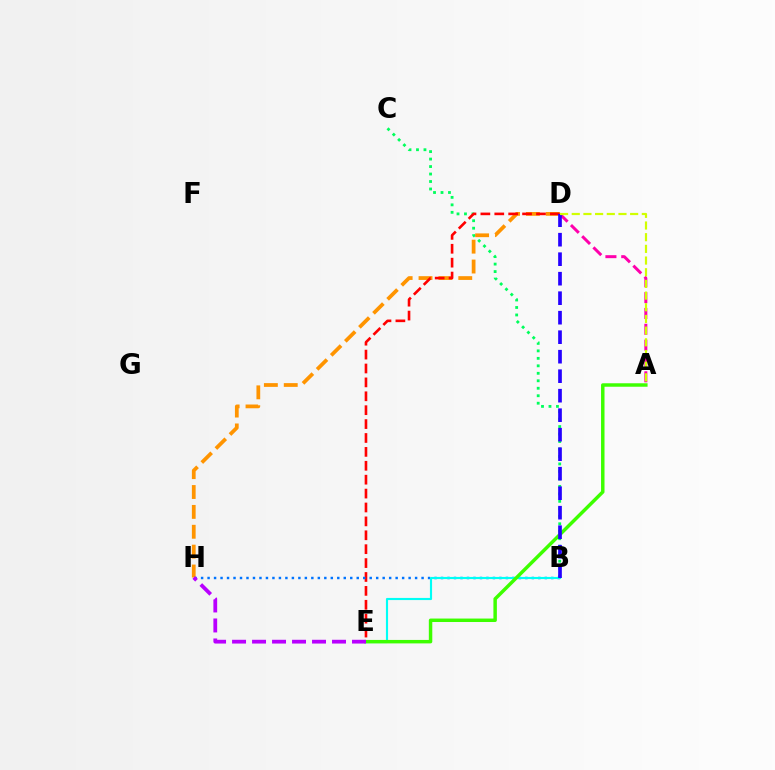{('B', 'C'): [{'color': '#00ff5c', 'line_style': 'dotted', 'thickness': 2.03}], ('D', 'H'): [{'color': '#ff9400', 'line_style': 'dashed', 'thickness': 2.7}], ('D', 'E'): [{'color': '#ff0000', 'line_style': 'dashed', 'thickness': 1.89}], ('B', 'H'): [{'color': '#0074ff', 'line_style': 'dotted', 'thickness': 1.76}], ('B', 'E'): [{'color': '#00fff6', 'line_style': 'solid', 'thickness': 1.54}], ('A', 'D'): [{'color': '#ff00ac', 'line_style': 'dashed', 'thickness': 2.15}, {'color': '#d1ff00', 'line_style': 'dashed', 'thickness': 1.59}], ('A', 'E'): [{'color': '#3dff00', 'line_style': 'solid', 'thickness': 2.49}], ('B', 'D'): [{'color': '#2500ff', 'line_style': 'dashed', 'thickness': 2.65}], ('E', 'H'): [{'color': '#b900ff', 'line_style': 'dashed', 'thickness': 2.72}]}